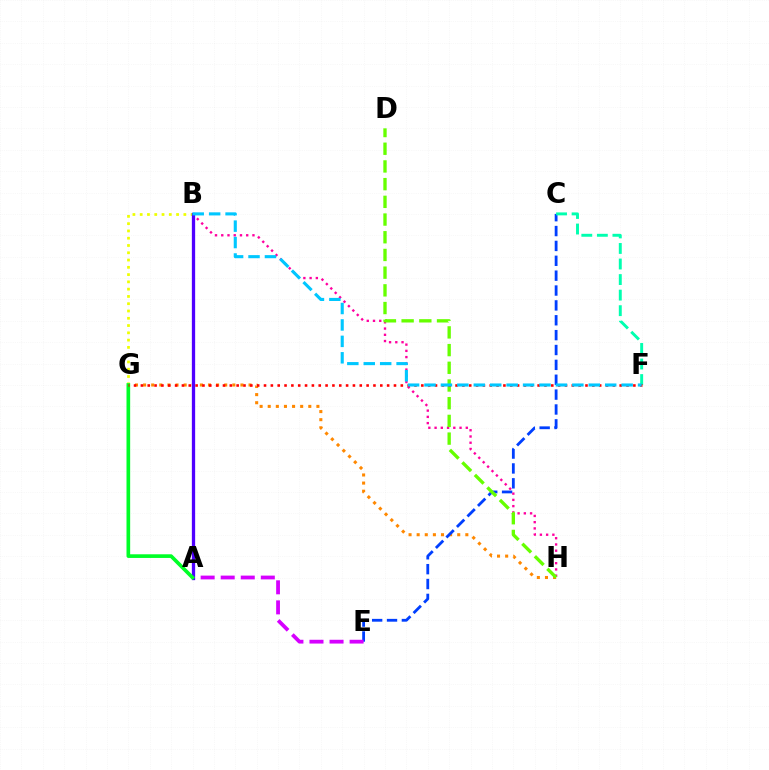{('G', 'H'): [{'color': '#ff8800', 'line_style': 'dotted', 'thickness': 2.2}], ('C', 'E'): [{'color': '#003fff', 'line_style': 'dashed', 'thickness': 2.02}], ('A', 'E'): [{'color': '#d600ff', 'line_style': 'dashed', 'thickness': 2.73}], ('C', 'F'): [{'color': '#00ffaf', 'line_style': 'dashed', 'thickness': 2.11}], ('B', 'H'): [{'color': '#ff00a0', 'line_style': 'dotted', 'thickness': 1.7}], ('D', 'H'): [{'color': '#66ff00', 'line_style': 'dashed', 'thickness': 2.4}], ('B', 'G'): [{'color': '#eeff00', 'line_style': 'dotted', 'thickness': 1.98}], ('A', 'B'): [{'color': '#4f00ff', 'line_style': 'solid', 'thickness': 2.37}], ('A', 'G'): [{'color': '#00ff27', 'line_style': 'solid', 'thickness': 2.64}], ('F', 'G'): [{'color': '#ff0000', 'line_style': 'dotted', 'thickness': 1.86}], ('B', 'F'): [{'color': '#00c7ff', 'line_style': 'dashed', 'thickness': 2.23}]}